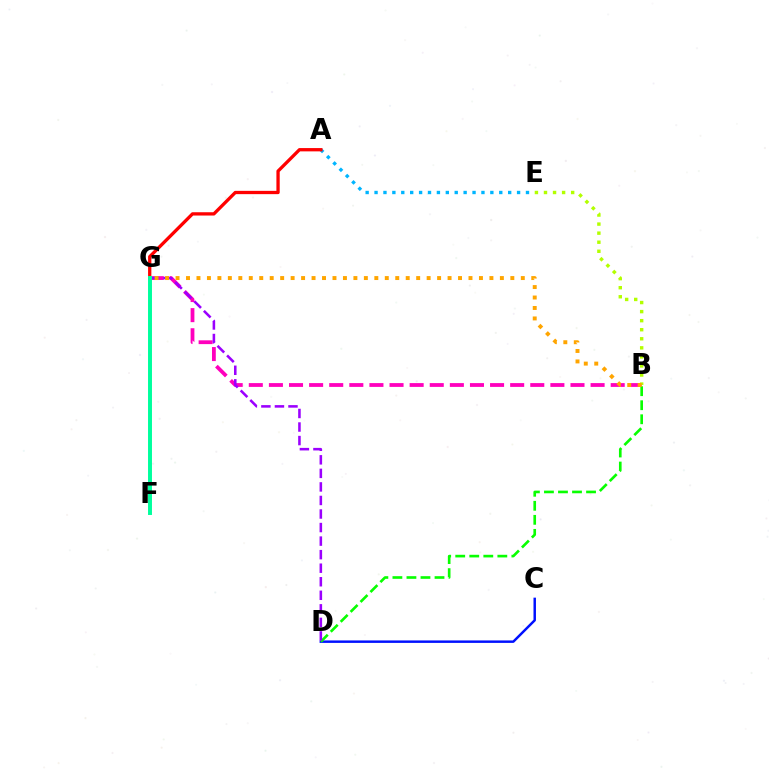{('A', 'E'): [{'color': '#00b5ff', 'line_style': 'dotted', 'thickness': 2.42}], ('B', 'G'): [{'color': '#ff00bd', 'line_style': 'dashed', 'thickness': 2.73}, {'color': '#ffa500', 'line_style': 'dotted', 'thickness': 2.84}], ('B', 'E'): [{'color': '#b3ff00', 'line_style': 'dotted', 'thickness': 2.46}], ('A', 'G'): [{'color': '#ff0000', 'line_style': 'solid', 'thickness': 2.37}], ('C', 'D'): [{'color': '#0010ff', 'line_style': 'solid', 'thickness': 1.78}], ('B', 'D'): [{'color': '#08ff00', 'line_style': 'dashed', 'thickness': 1.91}], ('D', 'G'): [{'color': '#9b00ff', 'line_style': 'dashed', 'thickness': 1.84}], ('F', 'G'): [{'color': '#00ff9d', 'line_style': 'solid', 'thickness': 2.84}]}